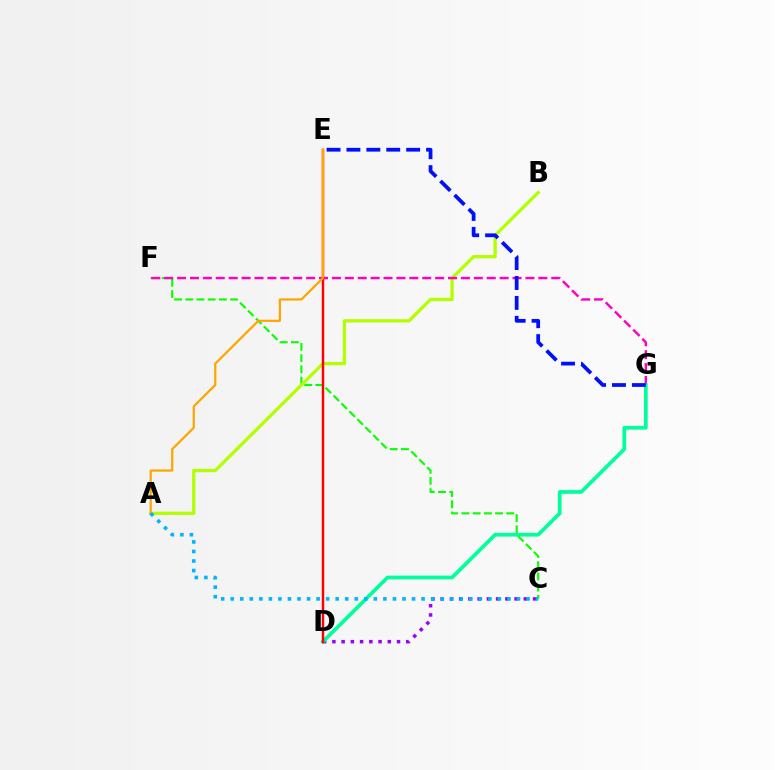{('C', 'F'): [{'color': '#08ff00', 'line_style': 'dashed', 'thickness': 1.52}], ('A', 'B'): [{'color': '#b3ff00', 'line_style': 'solid', 'thickness': 2.35}], ('F', 'G'): [{'color': '#ff00bd', 'line_style': 'dashed', 'thickness': 1.75}], ('C', 'D'): [{'color': '#9b00ff', 'line_style': 'dotted', 'thickness': 2.51}], ('D', 'G'): [{'color': '#00ff9d', 'line_style': 'solid', 'thickness': 2.69}], ('D', 'E'): [{'color': '#ff0000', 'line_style': 'solid', 'thickness': 1.77}], ('A', 'E'): [{'color': '#ffa500', 'line_style': 'solid', 'thickness': 1.6}], ('A', 'C'): [{'color': '#00b5ff', 'line_style': 'dotted', 'thickness': 2.59}], ('E', 'G'): [{'color': '#0010ff', 'line_style': 'dashed', 'thickness': 2.7}]}